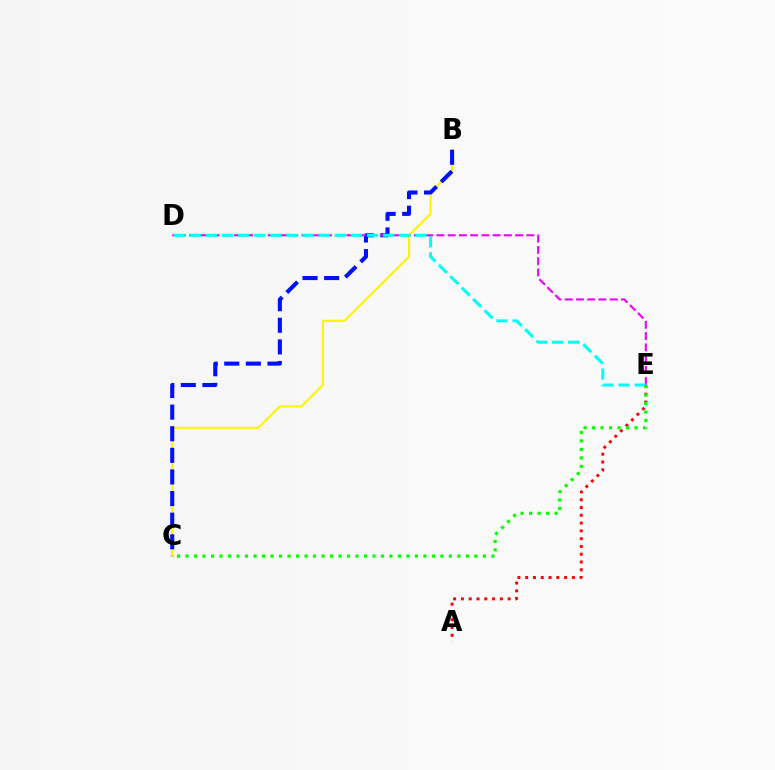{('A', 'E'): [{'color': '#ff0000', 'line_style': 'dotted', 'thickness': 2.12}], ('B', 'C'): [{'color': '#fcf500', 'line_style': 'solid', 'thickness': 1.52}, {'color': '#0010ff', 'line_style': 'dashed', 'thickness': 2.94}], ('D', 'E'): [{'color': '#ee00ff', 'line_style': 'dashed', 'thickness': 1.53}, {'color': '#00fff6', 'line_style': 'dashed', 'thickness': 2.19}], ('C', 'E'): [{'color': '#08ff00', 'line_style': 'dotted', 'thickness': 2.31}]}